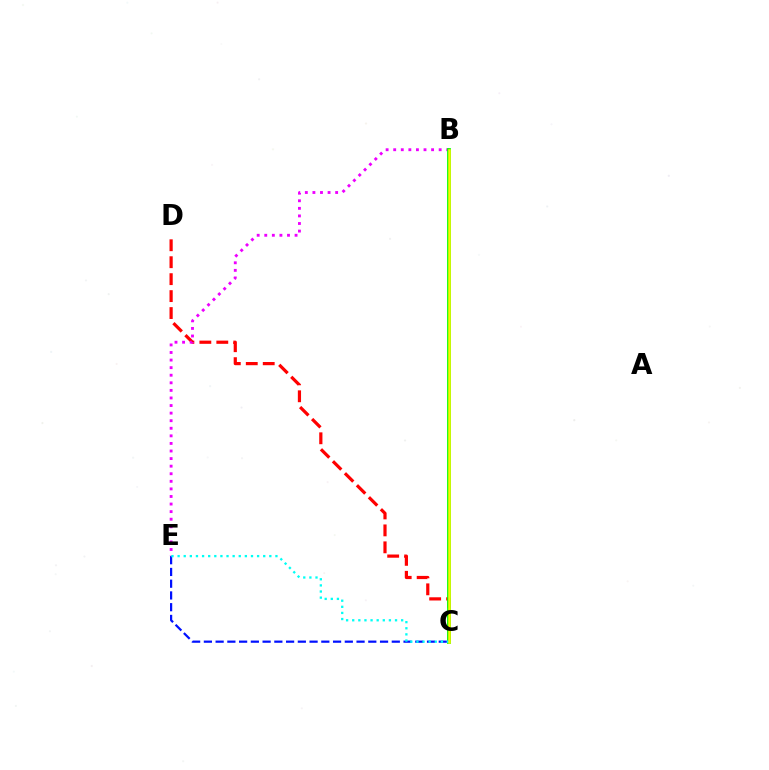{('C', 'D'): [{'color': '#ff0000', 'line_style': 'dashed', 'thickness': 2.3}], ('B', 'E'): [{'color': '#ee00ff', 'line_style': 'dotted', 'thickness': 2.06}], ('C', 'E'): [{'color': '#0010ff', 'line_style': 'dashed', 'thickness': 1.6}, {'color': '#00fff6', 'line_style': 'dotted', 'thickness': 1.66}], ('B', 'C'): [{'color': '#08ff00', 'line_style': 'solid', 'thickness': 2.72}, {'color': '#fcf500', 'line_style': 'solid', 'thickness': 1.8}]}